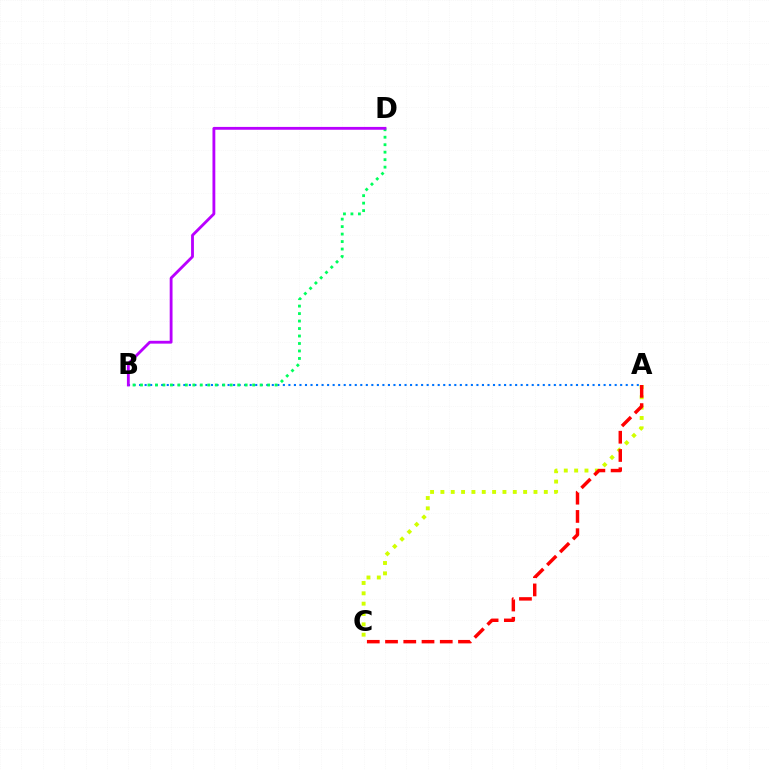{('A', 'B'): [{'color': '#0074ff', 'line_style': 'dotted', 'thickness': 1.5}], ('A', 'C'): [{'color': '#d1ff00', 'line_style': 'dotted', 'thickness': 2.81}, {'color': '#ff0000', 'line_style': 'dashed', 'thickness': 2.48}], ('B', 'D'): [{'color': '#00ff5c', 'line_style': 'dotted', 'thickness': 2.03}, {'color': '#b900ff', 'line_style': 'solid', 'thickness': 2.04}]}